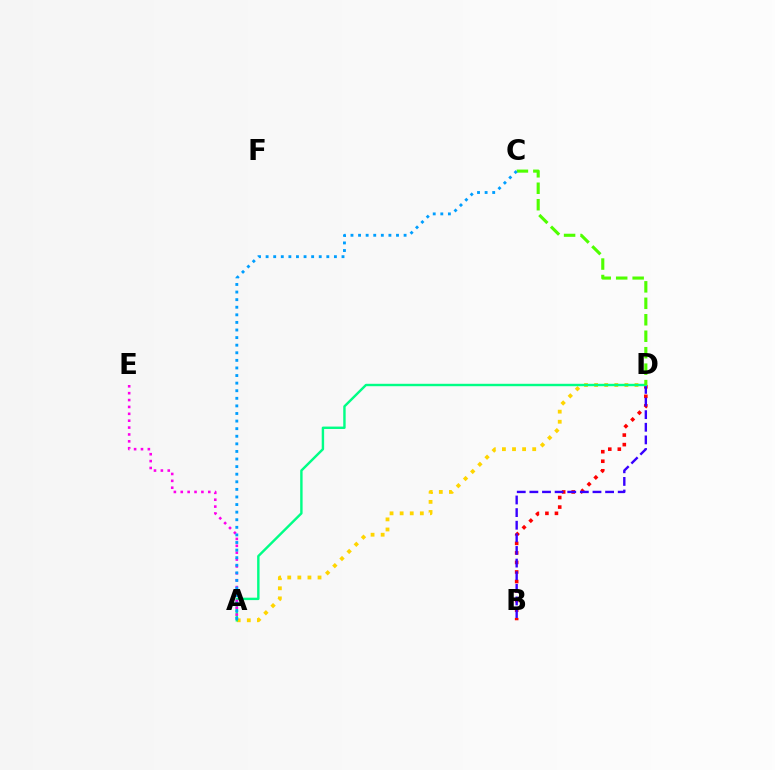{('B', 'D'): [{'color': '#ff0000', 'line_style': 'dotted', 'thickness': 2.59}, {'color': '#3700ff', 'line_style': 'dashed', 'thickness': 1.71}], ('A', 'D'): [{'color': '#ffd500', 'line_style': 'dotted', 'thickness': 2.74}, {'color': '#00ff86', 'line_style': 'solid', 'thickness': 1.74}], ('A', 'E'): [{'color': '#ff00ed', 'line_style': 'dotted', 'thickness': 1.87}], ('C', 'D'): [{'color': '#4fff00', 'line_style': 'dashed', 'thickness': 2.24}], ('A', 'C'): [{'color': '#009eff', 'line_style': 'dotted', 'thickness': 2.06}]}